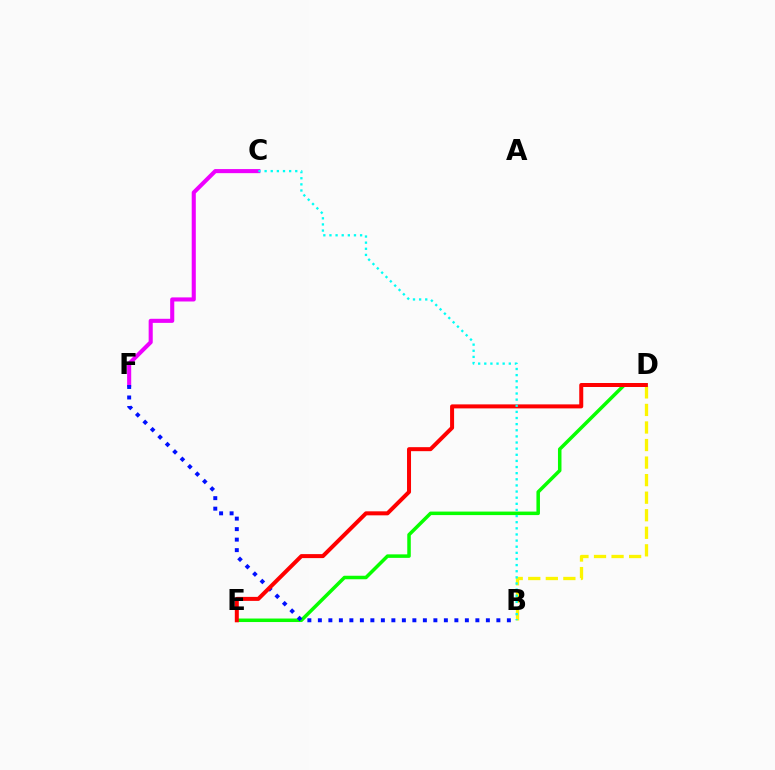{('C', 'F'): [{'color': '#ee00ff', 'line_style': 'solid', 'thickness': 2.94}], ('B', 'D'): [{'color': '#fcf500', 'line_style': 'dashed', 'thickness': 2.38}], ('D', 'E'): [{'color': '#08ff00', 'line_style': 'solid', 'thickness': 2.53}, {'color': '#ff0000', 'line_style': 'solid', 'thickness': 2.88}], ('B', 'F'): [{'color': '#0010ff', 'line_style': 'dotted', 'thickness': 2.85}], ('B', 'C'): [{'color': '#00fff6', 'line_style': 'dotted', 'thickness': 1.67}]}